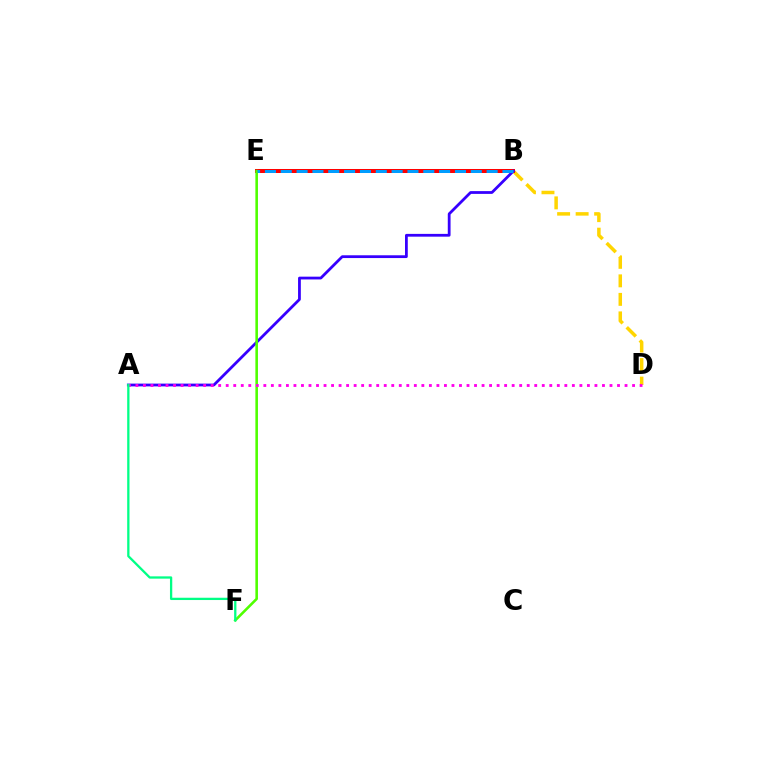{('B', 'D'): [{'color': '#ffd500', 'line_style': 'dashed', 'thickness': 2.52}], ('B', 'E'): [{'color': '#ff0000', 'line_style': 'solid', 'thickness': 2.88}, {'color': '#009eff', 'line_style': 'dashed', 'thickness': 2.15}], ('A', 'B'): [{'color': '#3700ff', 'line_style': 'solid', 'thickness': 2.0}], ('E', 'F'): [{'color': '#4fff00', 'line_style': 'solid', 'thickness': 1.87}], ('A', 'D'): [{'color': '#ff00ed', 'line_style': 'dotted', 'thickness': 2.04}], ('A', 'F'): [{'color': '#00ff86', 'line_style': 'solid', 'thickness': 1.65}]}